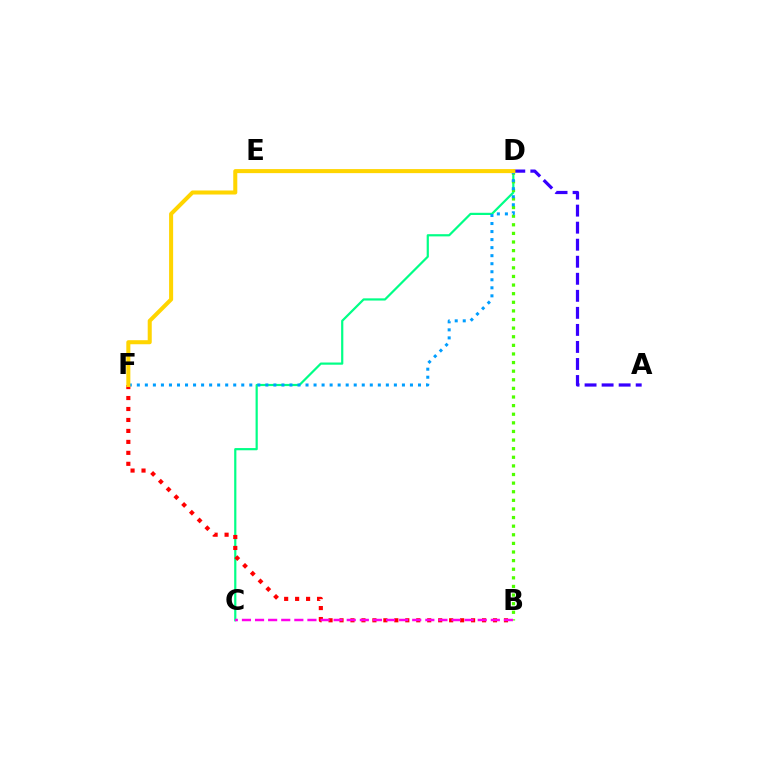{('C', 'D'): [{'color': '#00ff86', 'line_style': 'solid', 'thickness': 1.59}], ('A', 'D'): [{'color': '#3700ff', 'line_style': 'dashed', 'thickness': 2.31}], ('B', 'F'): [{'color': '#ff0000', 'line_style': 'dotted', 'thickness': 2.98}], ('B', 'D'): [{'color': '#4fff00', 'line_style': 'dotted', 'thickness': 2.34}], ('B', 'C'): [{'color': '#ff00ed', 'line_style': 'dashed', 'thickness': 1.78}], ('D', 'F'): [{'color': '#009eff', 'line_style': 'dotted', 'thickness': 2.18}, {'color': '#ffd500', 'line_style': 'solid', 'thickness': 2.91}]}